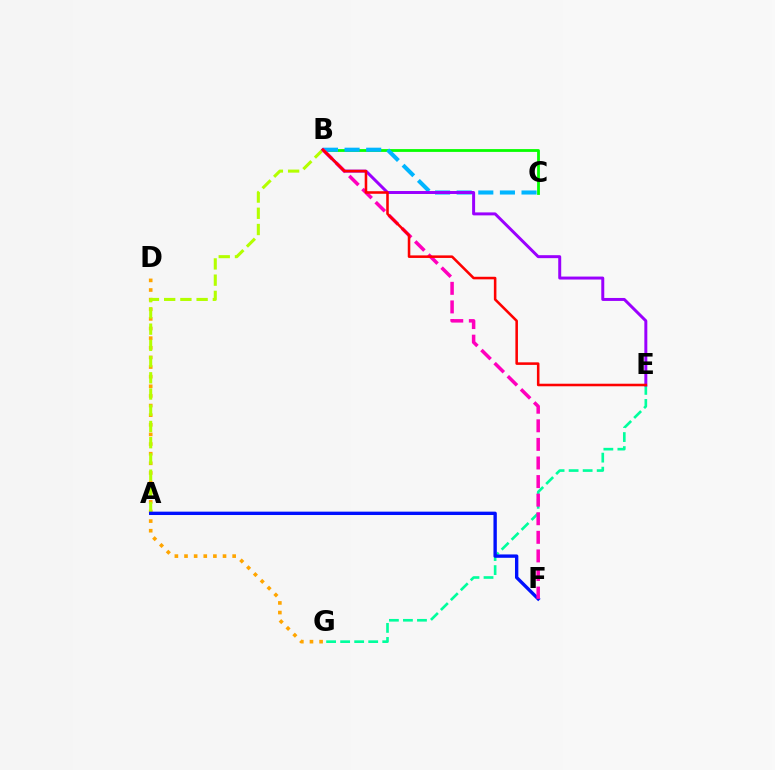{('B', 'C'): [{'color': '#08ff00', 'line_style': 'solid', 'thickness': 2.02}, {'color': '#00b5ff', 'line_style': 'dashed', 'thickness': 2.94}], ('D', 'G'): [{'color': '#ffa500', 'line_style': 'dotted', 'thickness': 2.62}], ('E', 'G'): [{'color': '#00ff9d', 'line_style': 'dashed', 'thickness': 1.91}], ('A', 'B'): [{'color': '#b3ff00', 'line_style': 'dashed', 'thickness': 2.2}], ('A', 'F'): [{'color': '#0010ff', 'line_style': 'solid', 'thickness': 2.42}], ('B', 'E'): [{'color': '#9b00ff', 'line_style': 'solid', 'thickness': 2.14}, {'color': '#ff0000', 'line_style': 'solid', 'thickness': 1.84}], ('B', 'F'): [{'color': '#ff00bd', 'line_style': 'dashed', 'thickness': 2.53}]}